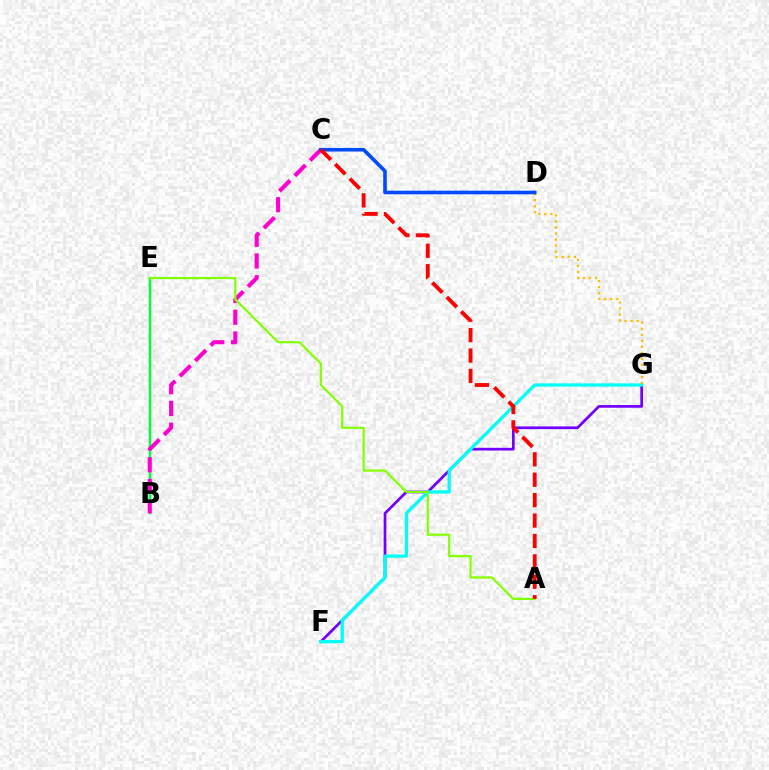{('F', 'G'): [{'color': '#7200ff', 'line_style': 'solid', 'thickness': 1.95}, {'color': '#00fff6', 'line_style': 'solid', 'thickness': 2.35}], ('B', 'E'): [{'color': '#00ff39', 'line_style': 'solid', 'thickness': 1.76}], ('D', 'G'): [{'color': '#ffbd00', 'line_style': 'dotted', 'thickness': 1.64}], ('B', 'C'): [{'color': '#ff00cf', 'line_style': 'dashed', 'thickness': 2.95}], ('A', 'E'): [{'color': '#84ff00', 'line_style': 'solid', 'thickness': 1.58}], ('C', 'D'): [{'color': '#004bff', 'line_style': 'solid', 'thickness': 2.59}], ('A', 'C'): [{'color': '#ff0000', 'line_style': 'dashed', 'thickness': 2.77}]}